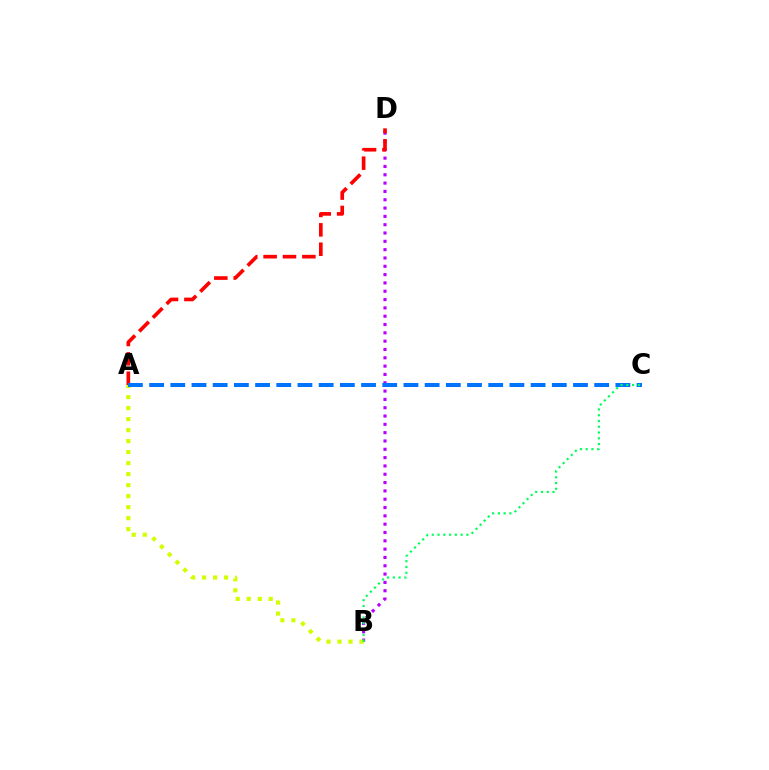{('B', 'D'): [{'color': '#b900ff', 'line_style': 'dotted', 'thickness': 2.26}], ('A', 'B'): [{'color': '#d1ff00', 'line_style': 'dotted', 'thickness': 2.99}], ('A', 'D'): [{'color': '#ff0000', 'line_style': 'dashed', 'thickness': 2.63}], ('A', 'C'): [{'color': '#0074ff', 'line_style': 'dashed', 'thickness': 2.88}], ('B', 'C'): [{'color': '#00ff5c', 'line_style': 'dotted', 'thickness': 1.57}]}